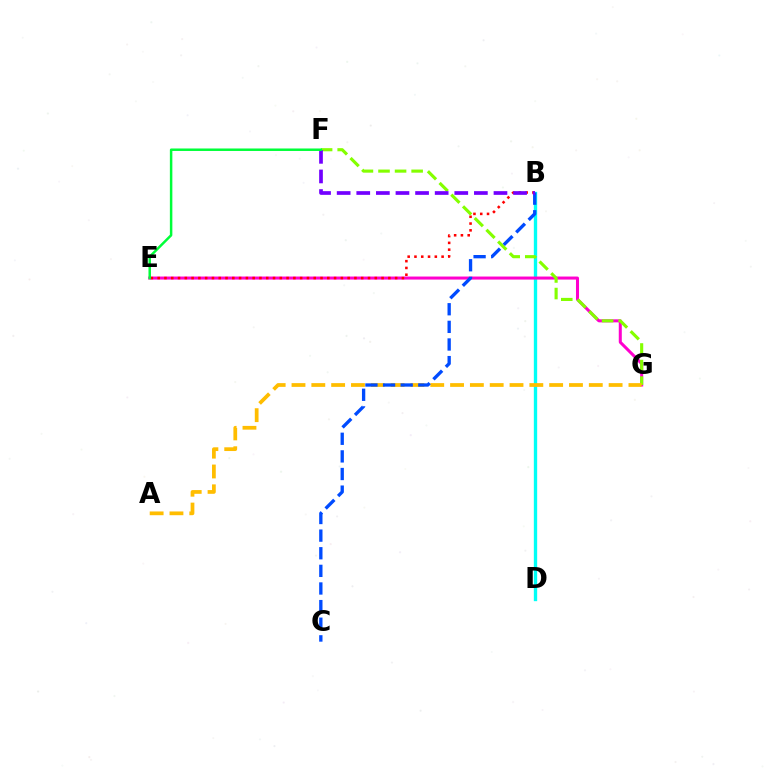{('B', 'D'): [{'color': '#00fff6', 'line_style': 'solid', 'thickness': 2.41}], ('E', 'G'): [{'color': '#ff00cf', 'line_style': 'solid', 'thickness': 2.18}], ('B', 'E'): [{'color': '#ff0000', 'line_style': 'dotted', 'thickness': 1.84}], ('F', 'G'): [{'color': '#84ff00', 'line_style': 'dashed', 'thickness': 2.25}], ('A', 'G'): [{'color': '#ffbd00', 'line_style': 'dashed', 'thickness': 2.69}], ('B', 'C'): [{'color': '#004bff', 'line_style': 'dashed', 'thickness': 2.39}], ('B', 'F'): [{'color': '#7200ff', 'line_style': 'dashed', 'thickness': 2.66}], ('E', 'F'): [{'color': '#00ff39', 'line_style': 'solid', 'thickness': 1.79}]}